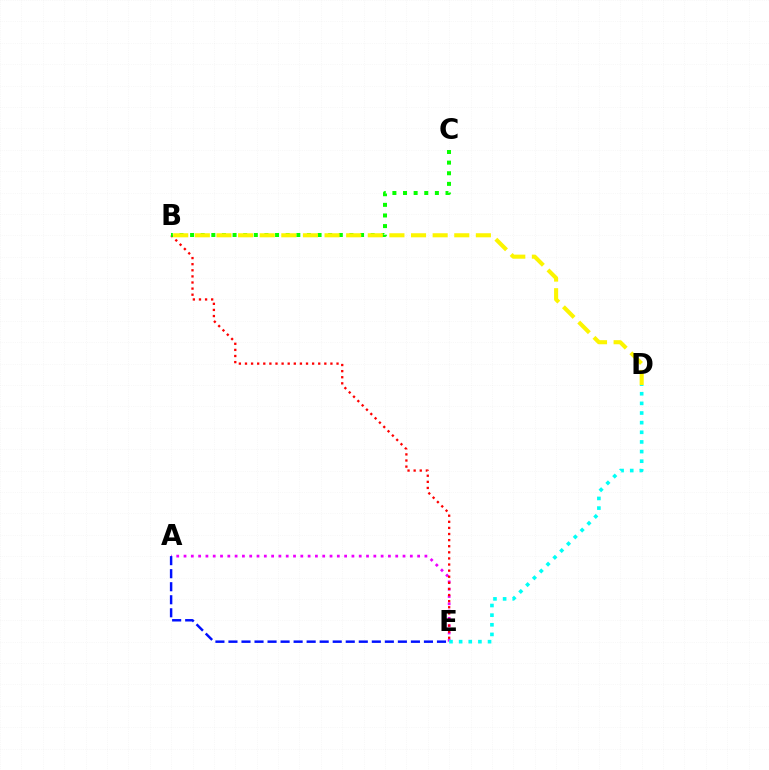{('A', 'E'): [{'color': '#ee00ff', 'line_style': 'dotted', 'thickness': 1.98}, {'color': '#0010ff', 'line_style': 'dashed', 'thickness': 1.77}], ('B', 'E'): [{'color': '#ff0000', 'line_style': 'dotted', 'thickness': 1.66}], ('D', 'E'): [{'color': '#00fff6', 'line_style': 'dotted', 'thickness': 2.62}], ('B', 'C'): [{'color': '#08ff00', 'line_style': 'dotted', 'thickness': 2.89}], ('B', 'D'): [{'color': '#fcf500', 'line_style': 'dashed', 'thickness': 2.94}]}